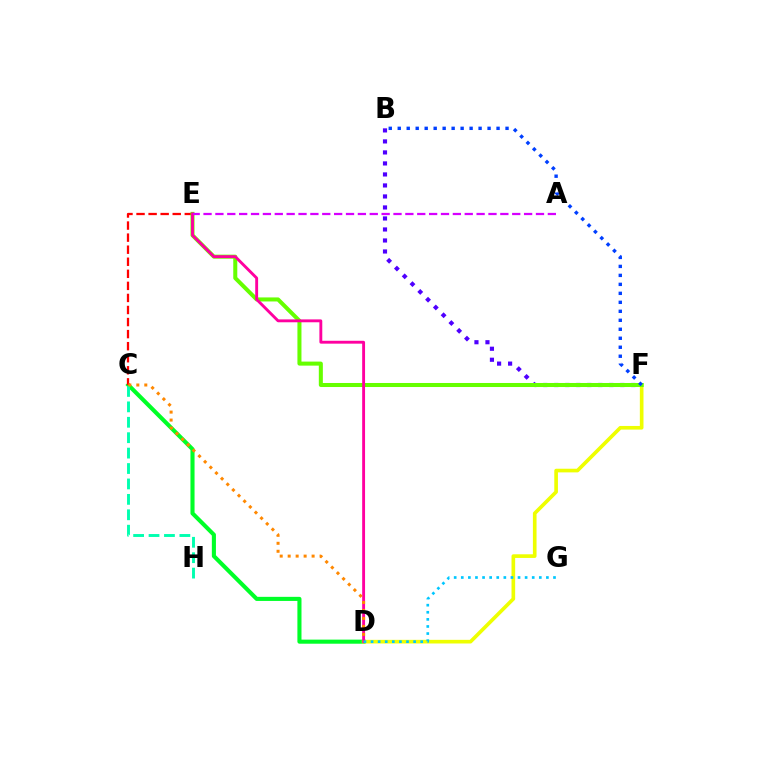{('C', 'D'): [{'color': '#00ff27', 'line_style': 'solid', 'thickness': 2.94}, {'color': '#ff8800', 'line_style': 'dotted', 'thickness': 2.17}], ('D', 'F'): [{'color': '#eeff00', 'line_style': 'solid', 'thickness': 2.63}], ('B', 'F'): [{'color': '#4f00ff', 'line_style': 'dotted', 'thickness': 2.99}, {'color': '#003fff', 'line_style': 'dotted', 'thickness': 2.44}], ('C', 'E'): [{'color': '#ff0000', 'line_style': 'dashed', 'thickness': 1.64}], ('E', 'F'): [{'color': '#66ff00', 'line_style': 'solid', 'thickness': 2.9}], ('D', 'E'): [{'color': '#ff00a0', 'line_style': 'solid', 'thickness': 2.07}], ('C', 'H'): [{'color': '#00ffaf', 'line_style': 'dashed', 'thickness': 2.09}], ('A', 'E'): [{'color': '#d600ff', 'line_style': 'dashed', 'thickness': 1.61}], ('D', 'G'): [{'color': '#00c7ff', 'line_style': 'dotted', 'thickness': 1.93}]}